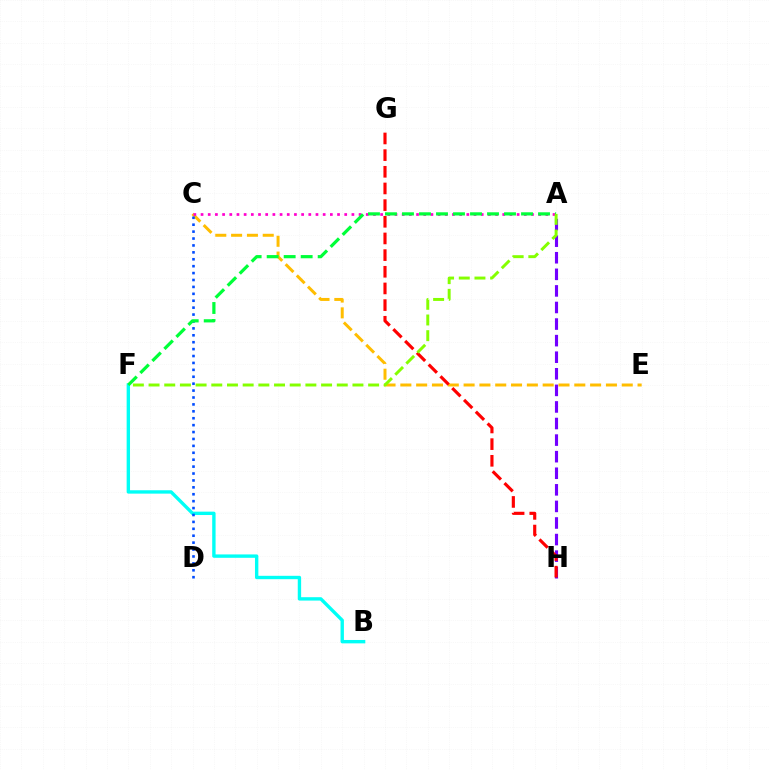{('C', 'E'): [{'color': '#ffbd00', 'line_style': 'dashed', 'thickness': 2.15}], ('B', 'F'): [{'color': '#00fff6', 'line_style': 'solid', 'thickness': 2.43}], ('A', 'C'): [{'color': '#ff00cf', 'line_style': 'dotted', 'thickness': 1.95}], ('A', 'H'): [{'color': '#7200ff', 'line_style': 'dashed', 'thickness': 2.25}], ('C', 'D'): [{'color': '#004bff', 'line_style': 'dotted', 'thickness': 1.88}], ('G', 'H'): [{'color': '#ff0000', 'line_style': 'dashed', 'thickness': 2.26}], ('A', 'F'): [{'color': '#00ff39', 'line_style': 'dashed', 'thickness': 2.31}, {'color': '#84ff00', 'line_style': 'dashed', 'thickness': 2.13}]}